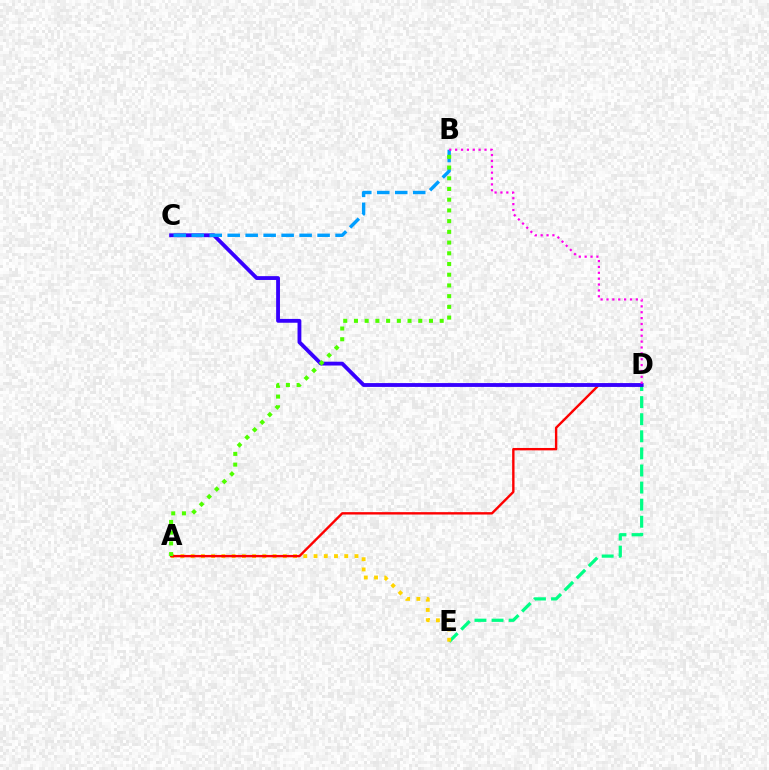{('D', 'E'): [{'color': '#00ff86', 'line_style': 'dashed', 'thickness': 2.32}], ('A', 'E'): [{'color': '#ffd500', 'line_style': 'dotted', 'thickness': 2.78}], ('A', 'D'): [{'color': '#ff0000', 'line_style': 'solid', 'thickness': 1.72}], ('C', 'D'): [{'color': '#3700ff', 'line_style': 'solid', 'thickness': 2.76}], ('B', 'C'): [{'color': '#009eff', 'line_style': 'dashed', 'thickness': 2.44}], ('A', 'B'): [{'color': '#4fff00', 'line_style': 'dotted', 'thickness': 2.91}], ('B', 'D'): [{'color': '#ff00ed', 'line_style': 'dotted', 'thickness': 1.6}]}